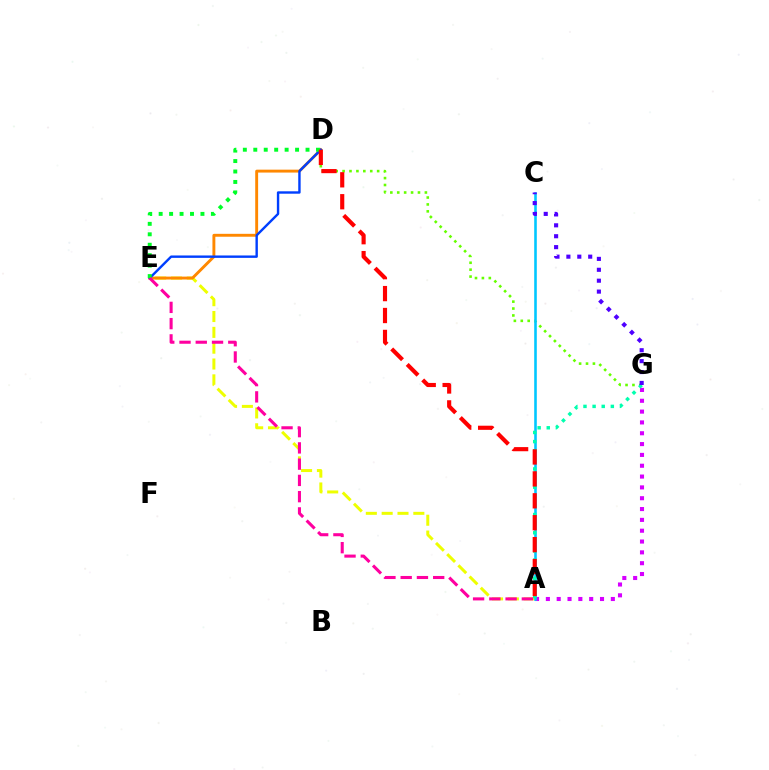{('A', 'G'): [{'color': '#d600ff', 'line_style': 'dotted', 'thickness': 2.94}, {'color': '#00ffaf', 'line_style': 'dotted', 'thickness': 2.48}], ('A', 'E'): [{'color': '#eeff00', 'line_style': 'dashed', 'thickness': 2.15}, {'color': '#ff00a0', 'line_style': 'dashed', 'thickness': 2.21}], ('D', 'E'): [{'color': '#ff8800', 'line_style': 'solid', 'thickness': 2.09}, {'color': '#003fff', 'line_style': 'solid', 'thickness': 1.73}, {'color': '#00ff27', 'line_style': 'dotted', 'thickness': 2.84}], ('D', 'G'): [{'color': '#66ff00', 'line_style': 'dotted', 'thickness': 1.88}], ('A', 'C'): [{'color': '#00c7ff', 'line_style': 'solid', 'thickness': 1.87}], ('A', 'D'): [{'color': '#ff0000', 'line_style': 'dashed', 'thickness': 2.98}], ('C', 'G'): [{'color': '#4f00ff', 'line_style': 'dotted', 'thickness': 2.96}]}